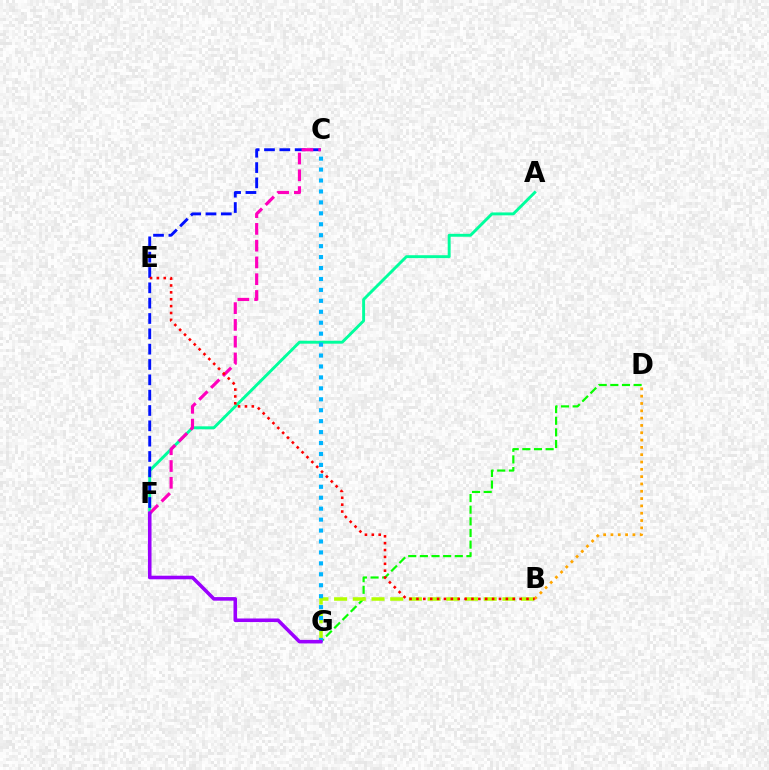{('A', 'F'): [{'color': '#00ff9d', 'line_style': 'solid', 'thickness': 2.1}], ('D', 'G'): [{'color': '#08ff00', 'line_style': 'dashed', 'thickness': 1.58}], ('B', 'G'): [{'color': '#b3ff00', 'line_style': 'dashed', 'thickness': 2.54}], ('C', 'G'): [{'color': '#00b5ff', 'line_style': 'dotted', 'thickness': 2.97}], ('C', 'F'): [{'color': '#0010ff', 'line_style': 'dashed', 'thickness': 2.08}, {'color': '#ff00bd', 'line_style': 'dashed', 'thickness': 2.28}], ('B', 'D'): [{'color': '#ffa500', 'line_style': 'dotted', 'thickness': 1.99}], ('F', 'G'): [{'color': '#9b00ff', 'line_style': 'solid', 'thickness': 2.57}], ('B', 'E'): [{'color': '#ff0000', 'line_style': 'dotted', 'thickness': 1.87}]}